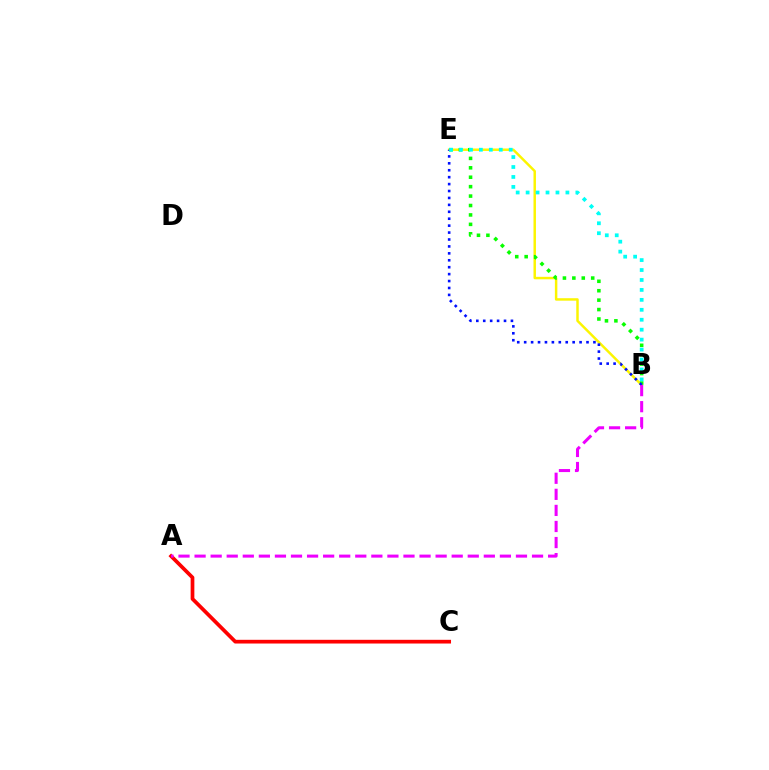{('B', 'E'): [{'color': '#fcf500', 'line_style': 'solid', 'thickness': 1.77}, {'color': '#08ff00', 'line_style': 'dotted', 'thickness': 2.56}, {'color': '#0010ff', 'line_style': 'dotted', 'thickness': 1.88}, {'color': '#00fff6', 'line_style': 'dotted', 'thickness': 2.7}], ('A', 'C'): [{'color': '#ff0000', 'line_style': 'solid', 'thickness': 2.67}], ('A', 'B'): [{'color': '#ee00ff', 'line_style': 'dashed', 'thickness': 2.18}]}